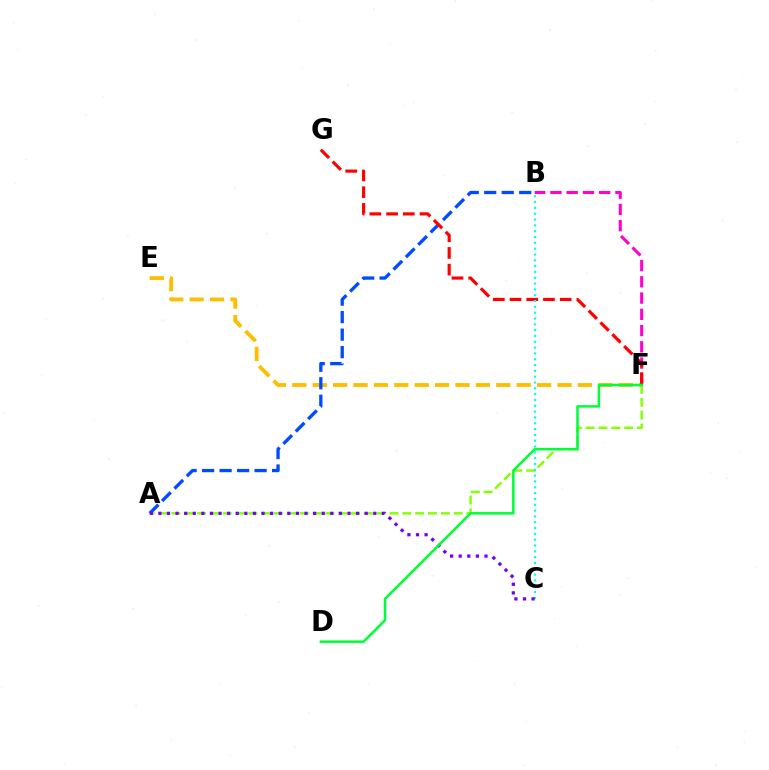{('E', 'F'): [{'color': '#ffbd00', 'line_style': 'dashed', 'thickness': 2.77}], ('A', 'B'): [{'color': '#004bff', 'line_style': 'dashed', 'thickness': 2.38}], ('A', 'F'): [{'color': '#84ff00', 'line_style': 'dashed', 'thickness': 1.74}], ('B', 'F'): [{'color': '#ff00cf', 'line_style': 'dashed', 'thickness': 2.21}], ('F', 'G'): [{'color': '#ff0000', 'line_style': 'dashed', 'thickness': 2.27}], ('B', 'C'): [{'color': '#00fff6', 'line_style': 'dotted', 'thickness': 1.58}], ('A', 'C'): [{'color': '#7200ff', 'line_style': 'dotted', 'thickness': 2.34}], ('D', 'F'): [{'color': '#00ff39', 'line_style': 'solid', 'thickness': 1.82}]}